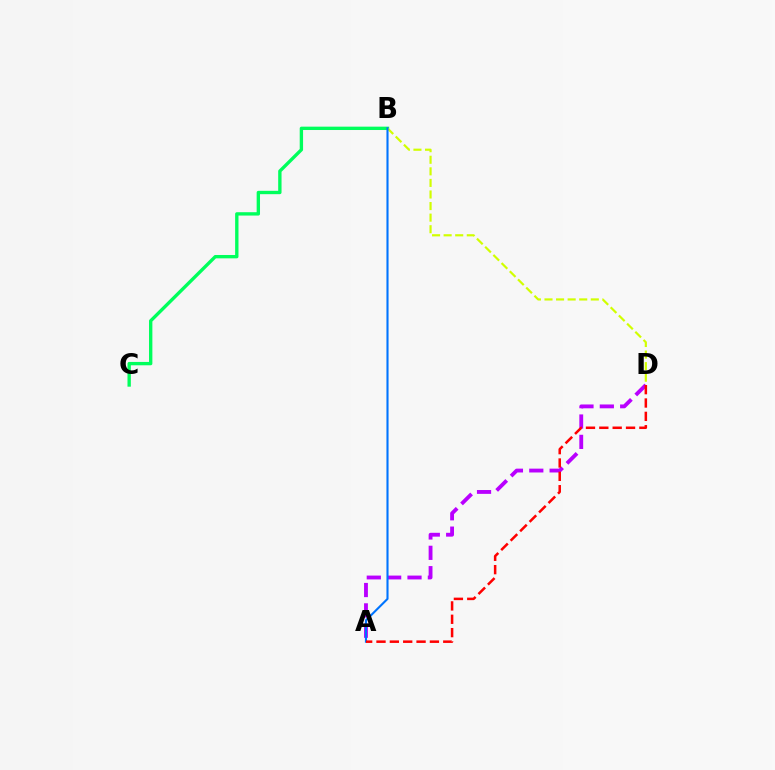{('A', 'D'): [{'color': '#b900ff', 'line_style': 'dashed', 'thickness': 2.77}, {'color': '#ff0000', 'line_style': 'dashed', 'thickness': 1.81}], ('B', 'C'): [{'color': '#00ff5c', 'line_style': 'solid', 'thickness': 2.42}], ('B', 'D'): [{'color': '#d1ff00', 'line_style': 'dashed', 'thickness': 1.57}], ('A', 'B'): [{'color': '#0074ff', 'line_style': 'solid', 'thickness': 1.52}]}